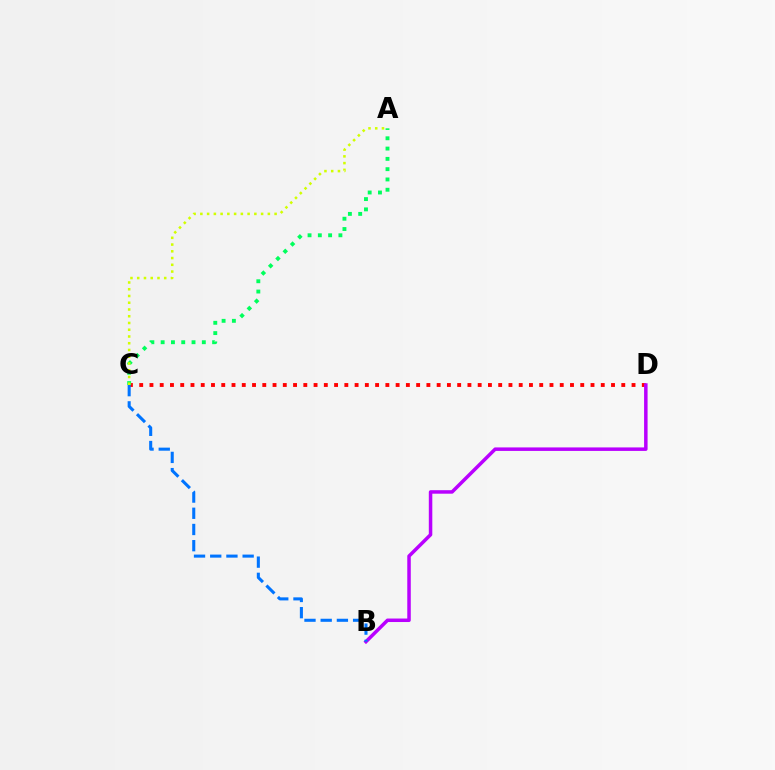{('C', 'D'): [{'color': '#ff0000', 'line_style': 'dotted', 'thickness': 2.79}], ('A', 'C'): [{'color': '#00ff5c', 'line_style': 'dotted', 'thickness': 2.8}, {'color': '#d1ff00', 'line_style': 'dotted', 'thickness': 1.83}], ('B', 'D'): [{'color': '#b900ff', 'line_style': 'solid', 'thickness': 2.52}], ('B', 'C'): [{'color': '#0074ff', 'line_style': 'dashed', 'thickness': 2.2}]}